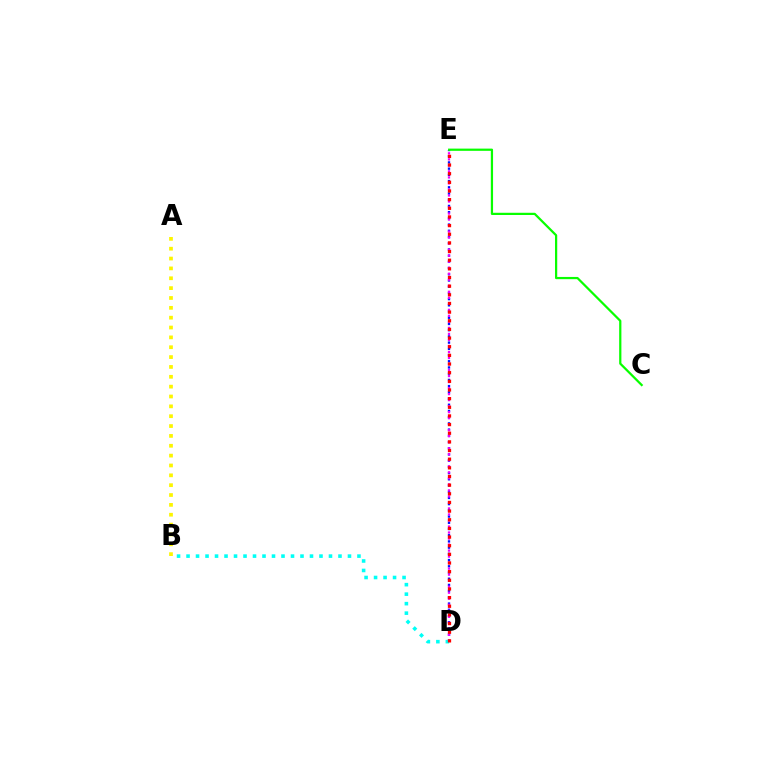{('D', 'E'): [{'color': '#0010ff', 'line_style': 'dotted', 'thickness': 1.69}, {'color': '#ee00ff', 'line_style': 'dotted', 'thickness': 1.64}, {'color': '#ff0000', 'line_style': 'dotted', 'thickness': 2.35}], ('B', 'D'): [{'color': '#00fff6', 'line_style': 'dotted', 'thickness': 2.58}], ('C', 'E'): [{'color': '#08ff00', 'line_style': 'solid', 'thickness': 1.61}], ('A', 'B'): [{'color': '#fcf500', 'line_style': 'dotted', 'thickness': 2.68}]}